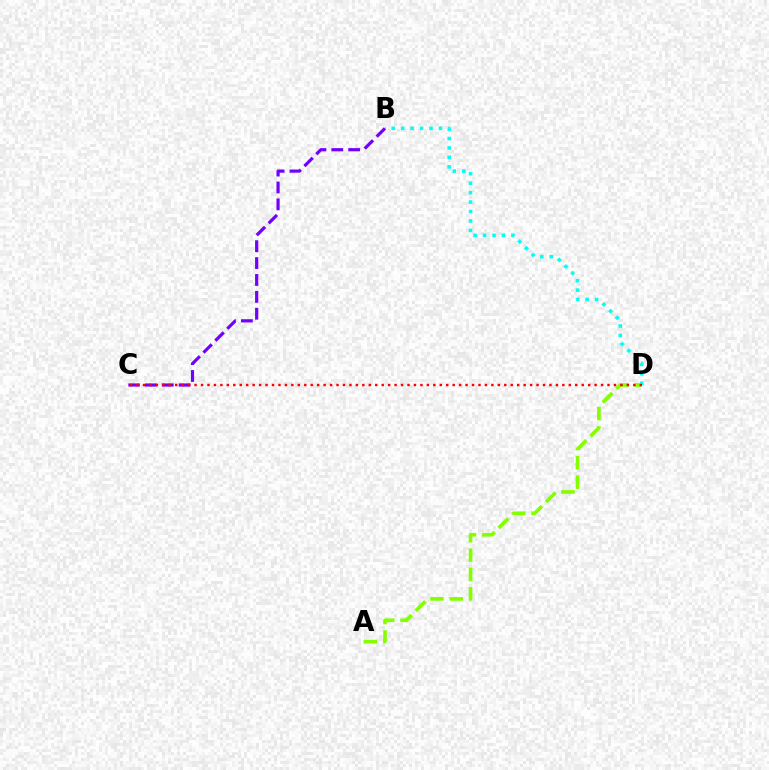{('B', 'D'): [{'color': '#00fff6', 'line_style': 'dotted', 'thickness': 2.57}], ('B', 'C'): [{'color': '#7200ff', 'line_style': 'dashed', 'thickness': 2.29}], ('A', 'D'): [{'color': '#84ff00', 'line_style': 'dashed', 'thickness': 2.63}], ('C', 'D'): [{'color': '#ff0000', 'line_style': 'dotted', 'thickness': 1.75}]}